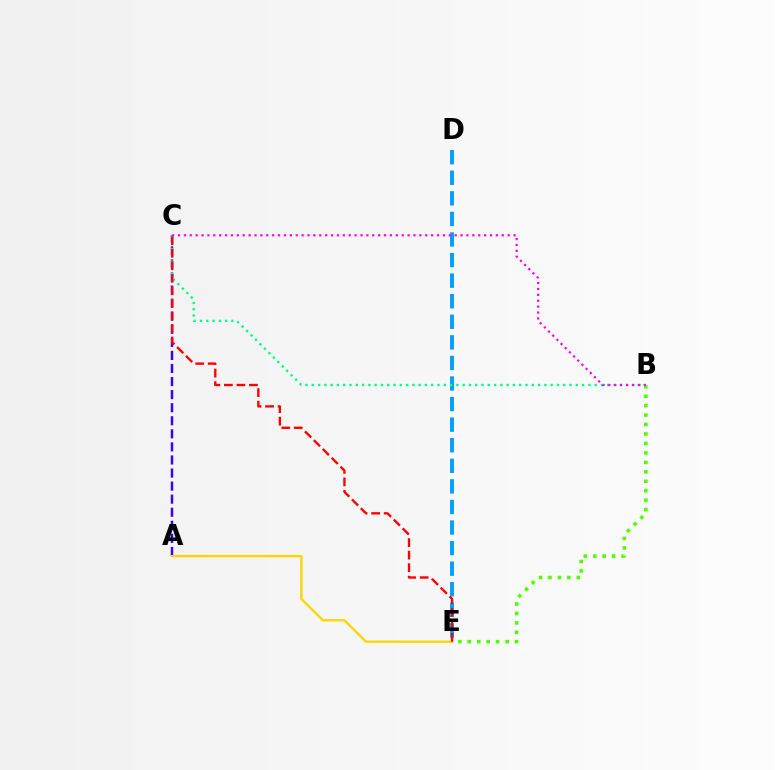{('A', 'C'): [{'color': '#3700ff', 'line_style': 'dashed', 'thickness': 1.78}], ('A', 'E'): [{'color': '#ffd500', 'line_style': 'solid', 'thickness': 1.67}], ('D', 'E'): [{'color': '#009eff', 'line_style': 'dashed', 'thickness': 2.8}], ('B', 'C'): [{'color': '#00ff86', 'line_style': 'dotted', 'thickness': 1.71}, {'color': '#ff00ed', 'line_style': 'dotted', 'thickness': 1.6}], ('B', 'E'): [{'color': '#4fff00', 'line_style': 'dotted', 'thickness': 2.57}], ('C', 'E'): [{'color': '#ff0000', 'line_style': 'dashed', 'thickness': 1.7}]}